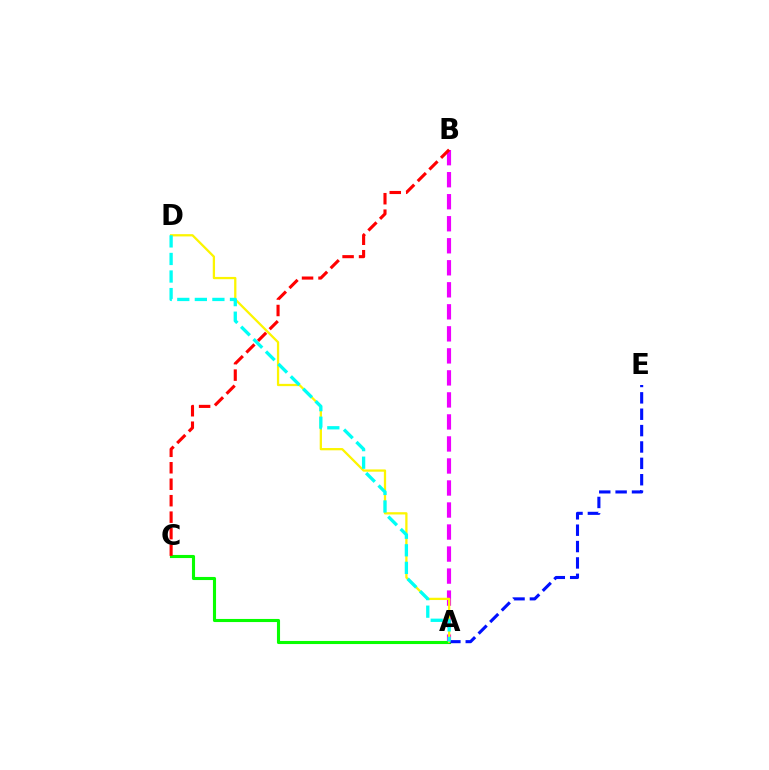{('A', 'B'): [{'color': '#ee00ff', 'line_style': 'dashed', 'thickness': 2.99}], ('A', 'C'): [{'color': '#08ff00', 'line_style': 'solid', 'thickness': 2.23}], ('A', 'E'): [{'color': '#0010ff', 'line_style': 'dashed', 'thickness': 2.22}], ('A', 'D'): [{'color': '#fcf500', 'line_style': 'solid', 'thickness': 1.63}, {'color': '#00fff6', 'line_style': 'dashed', 'thickness': 2.39}], ('B', 'C'): [{'color': '#ff0000', 'line_style': 'dashed', 'thickness': 2.24}]}